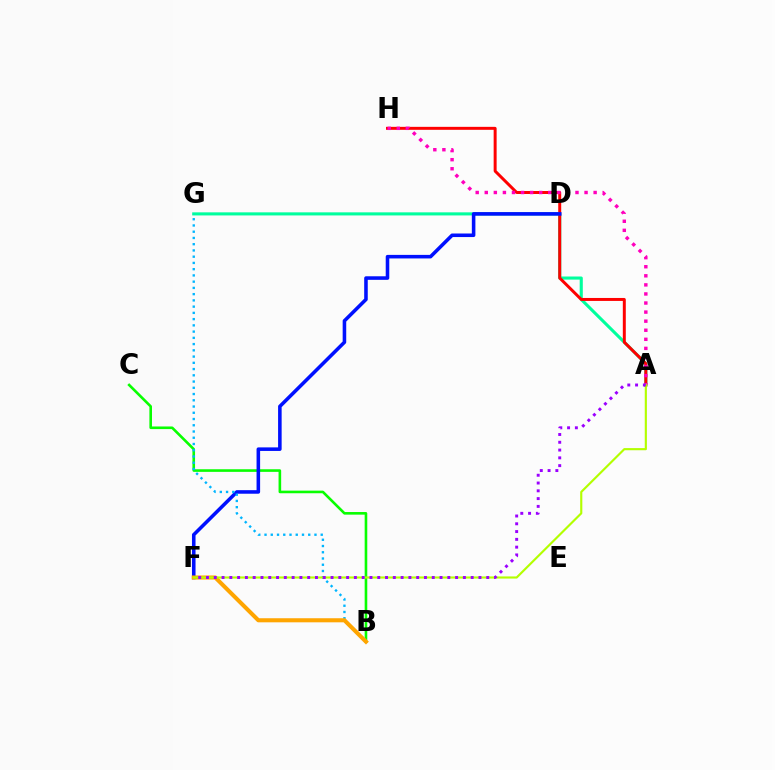{('A', 'G'): [{'color': '#00ff9d', 'line_style': 'solid', 'thickness': 2.23}], ('B', 'C'): [{'color': '#08ff00', 'line_style': 'solid', 'thickness': 1.88}], ('A', 'H'): [{'color': '#ff0000', 'line_style': 'solid', 'thickness': 2.14}, {'color': '#ff00bd', 'line_style': 'dotted', 'thickness': 2.46}], ('D', 'F'): [{'color': '#0010ff', 'line_style': 'solid', 'thickness': 2.56}], ('B', 'G'): [{'color': '#00b5ff', 'line_style': 'dotted', 'thickness': 1.7}], ('B', 'F'): [{'color': '#ffa500', 'line_style': 'solid', 'thickness': 2.93}], ('A', 'F'): [{'color': '#b3ff00', 'line_style': 'solid', 'thickness': 1.55}, {'color': '#9b00ff', 'line_style': 'dotted', 'thickness': 2.12}]}